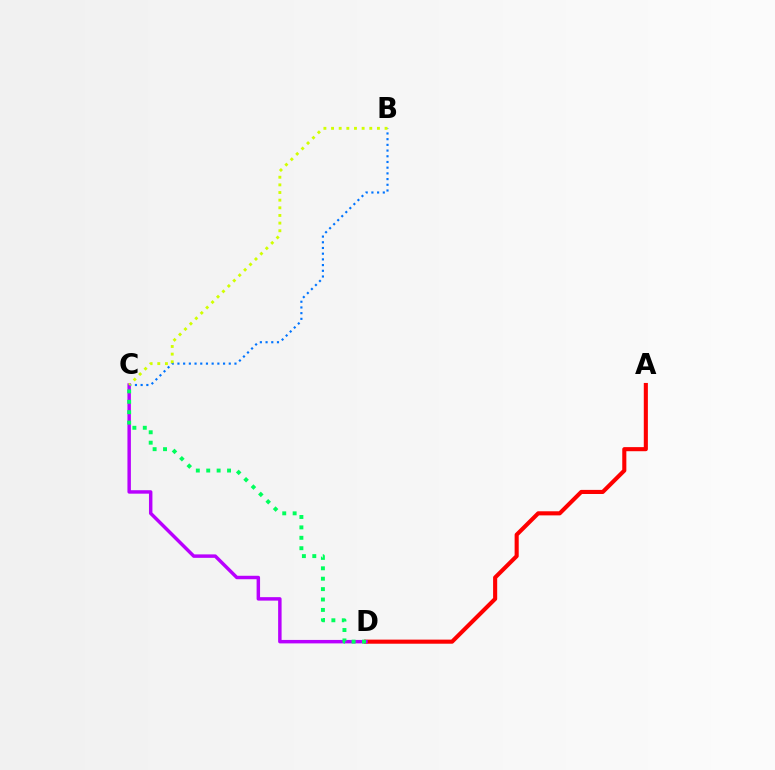{('A', 'D'): [{'color': '#ff0000', 'line_style': 'solid', 'thickness': 2.95}], ('C', 'D'): [{'color': '#b900ff', 'line_style': 'solid', 'thickness': 2.49}, {'color': '#00ff5c', 'line_style': 'dotted', 'thickness': 2.83}], ('B', 'C'): [{'color': '#0074ff', 'line_style': 'dotted', 'thickness': 1.55}, {'color': '#d1ff00', 'line_style': 'dotted', 'thickness': 2.08}]}